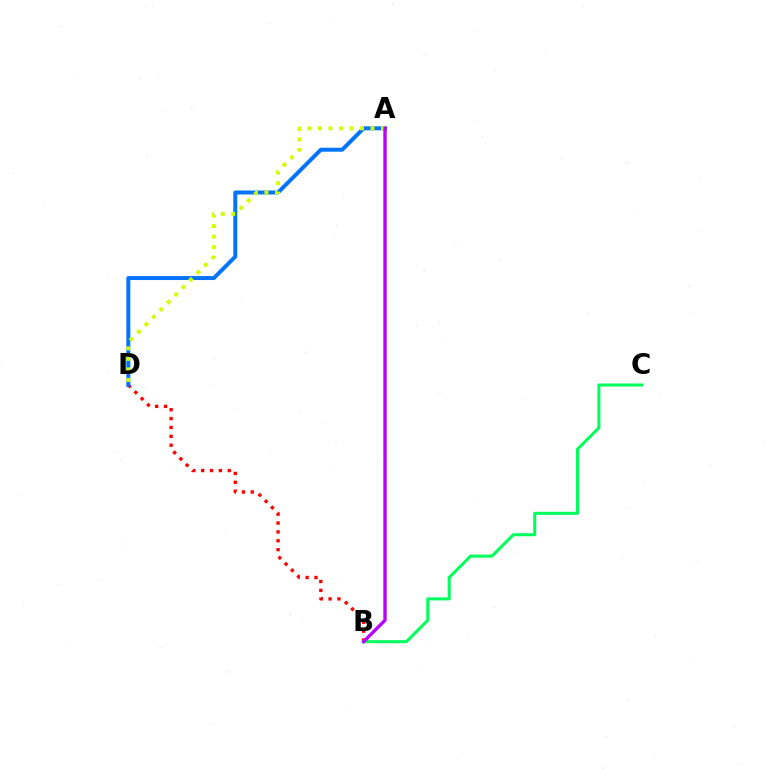{('B', 'D'): [{'color': '#ff0000', 'line_style': 'dotted', 'thickness': 2.41}], ('A', 'D'): [{'color': '#0074ff', 'line_style': 'solid', 'thickness': 2.85}, {'color': '#d1ff00', 'line_style': 'dotted', 'thickness': 2.86}], ('B', 'C'): [{'color': '#00ff5c', 'line_style': 'solid', 'thickness': 2.19}], ('A', 'B'): [{'color': '#b900ff', 'line_style': 'solid', 'thickness': 2.42}]}